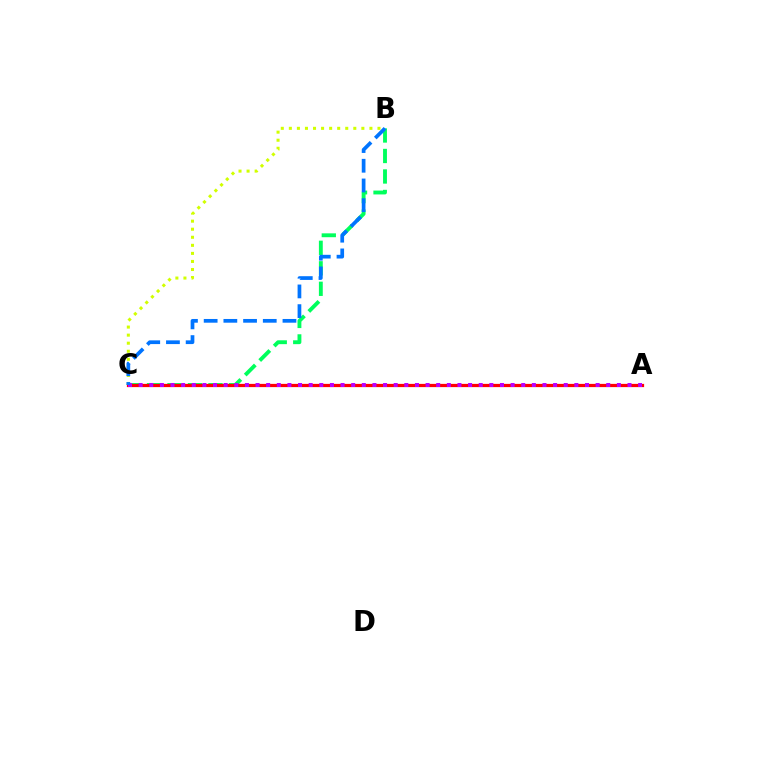{('B', 'C'): [{'color': '#00ff5c', 'line_style': 'dashed', 'thickness': 2.78}, {'color': '#d1ff00', 'line_style': 'dotted', 'thickness': 2.19}, {'color': '#0074ff', 'line_style': 'dashed', 'thickness': 2.68}], ('A', 'C'): [{'color': '#ff0000', 'line_style': 'solid', 'thickness': 2.33}, {'color': '#b900ff', 'line_style': 'dotted', 'thickness': 2.89}]}